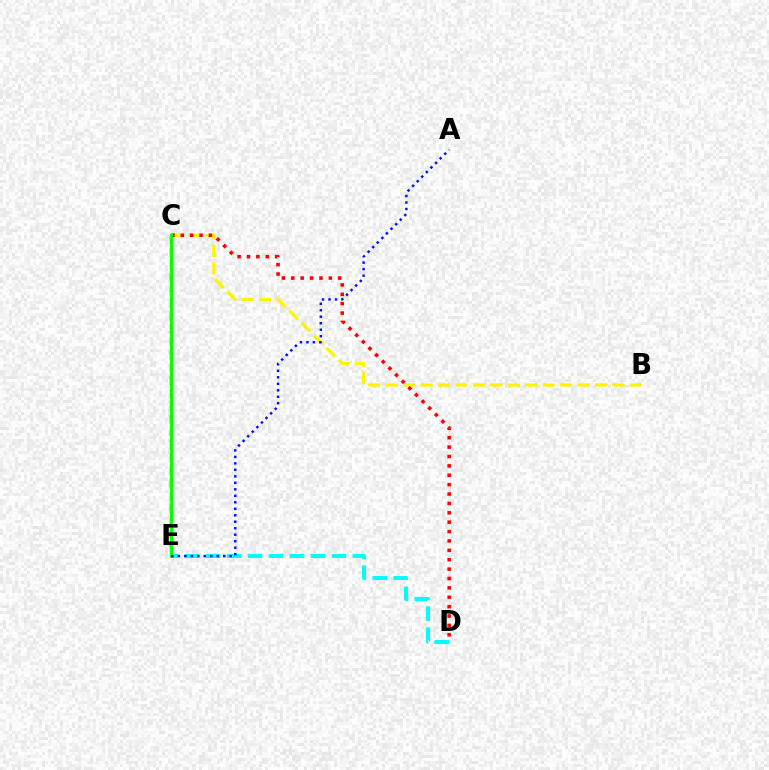{('D', 'E'): [{'color': '#00fff6', 'line_style': 'dashed', 'thickness': 2.85}], ('B', 'C'): [{'color': '#fcf500', 'line_style': 'dashed', 'thickness': 2.37}], ('C', 'E'): [{'color': '#ee00ff', 'line_style': 'dashed', 'thickness': 1.74}, {'color': '#08ff00', 'line_style': 'solid', 'thickness': 2.17}], ('C', 'D'): [{'color': '#ff0000', 'line_style': 'dotted', 'thickness': 2.55}], ('A', 'E'): [{'color': '#0010ff', 'line_style': 'dotted', 'thickness': 1.76}]}